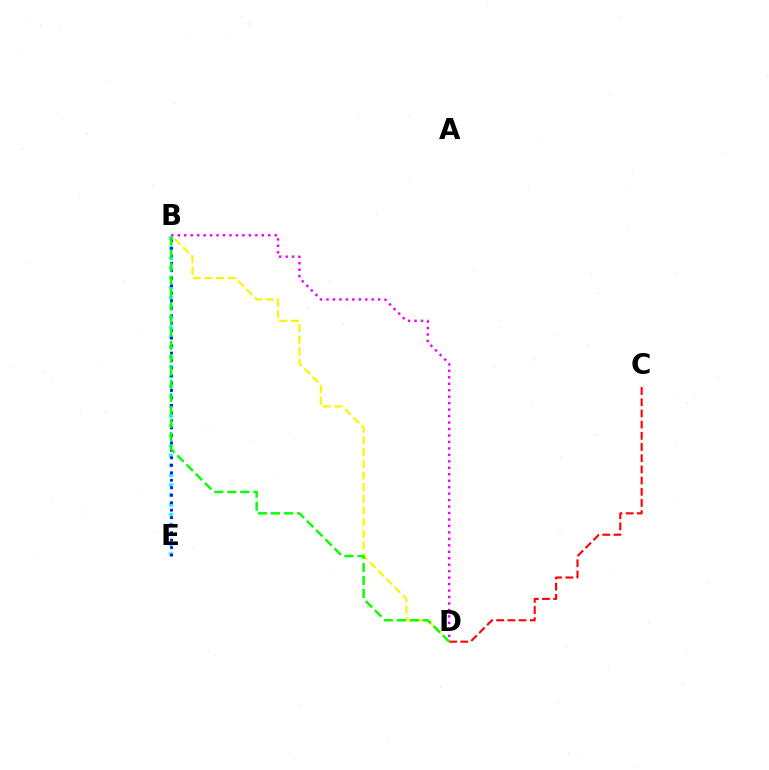{('C', 'D'): [{'color': '#ff0000', 'line_style': 'dashed', 'thickness': 1.52}], ('B', 'D'): [{'color': '#fcf500', 'line_style': 'dashed', 'thickness': 1.59}, {'color': '#ee00ff', 'line_style': 'dotted', 'thickness': 1.76}, {'color': '#08ff00', 'line_style': 'dashed', 'thickness': 1.77}], ('B', 'E'): [{'color': '#00fff6', 'line_style': 'dotted', 'thickness': 2.68}, {'color': '#0010ff', 'line_style': 'dotted', 'thickness': 2.03}]}